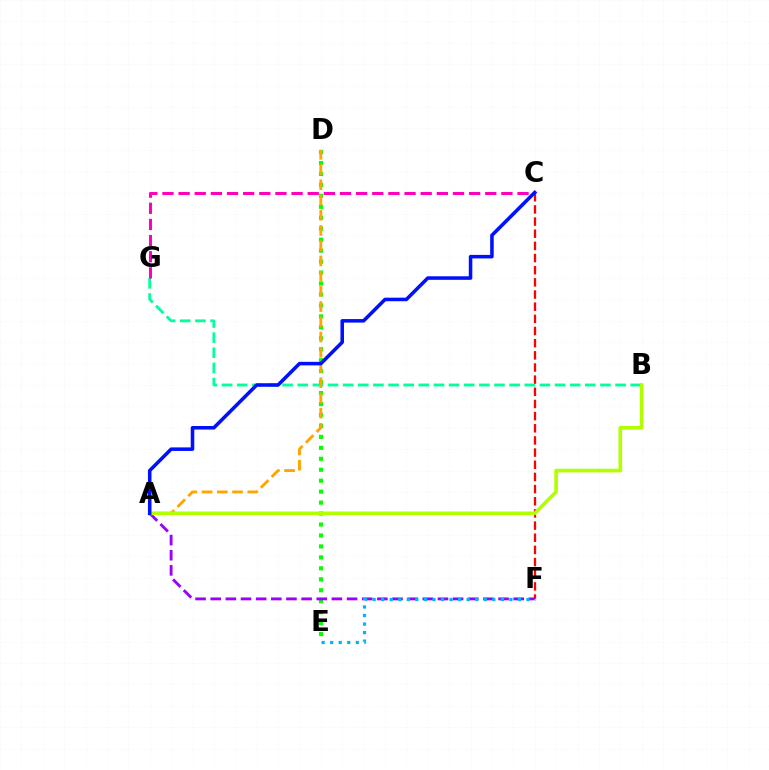{('C', 'F'): [{'color': '#ff0000', 'line_style': 'dashed', 'thickness': 1.65}], ('D', 'E'): [{'color': '#08ff00', 'line_style': 'dotted', 'thickness': 2.98}], ('B', 'G'): [{'color': '#00ff9d', 'line_style': 'dashed', 'thickness': 2.06}], ('A', 'D'): [{'color': '#ffa500', 'line_style': 'dashed', 'thickness': 2.07}], ('A', 'F'): [{'color': '#9b00ff', 'line_style': 'dashed', 'thickness': 2.06}], ('A', 'B'): [{'color': '#b3ff00', 'line_style': 'solid', 'thickness': 2.64}], ('C', 'G'): [{'color': '#ff00bd', 'line_style': 'dashed', 'thickness': 2.19}], ('E', 'F'): [{'color': '#00b5ff', 'line_style': 'dotted', 'thickness': 2.32}], ('A', 'C'): [{'color': '#0010ff', 'line_style': 'solid', 'thickness': 2.55}]}